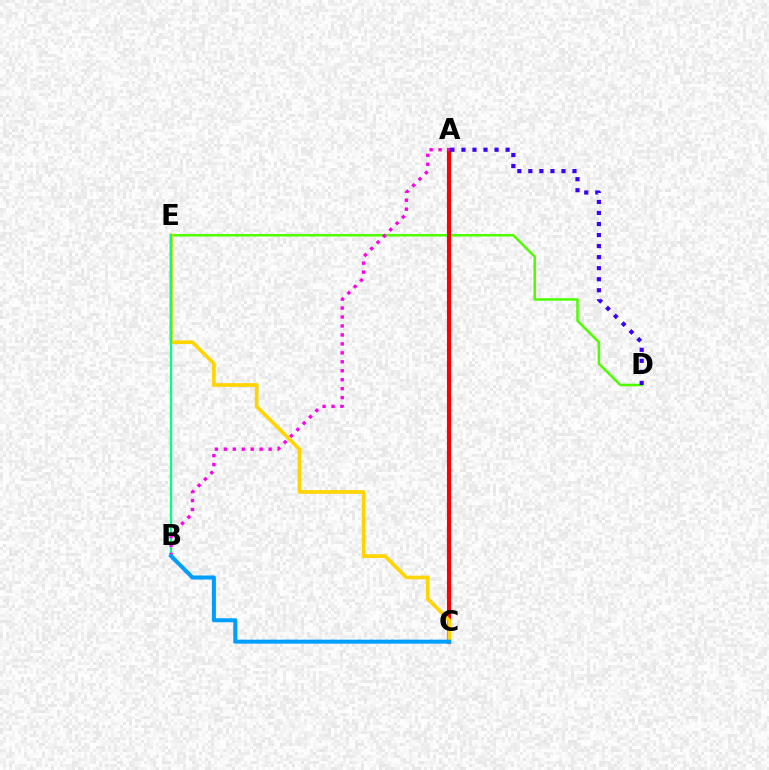{('D', 'E'): [{'color': '#4fff00', 'line_style': 'solid', 'thickness': 1.82}], ('A', 'C'): [{'color': '#ff0000', 'line_style': 'solid', 'thickness': 2.97}], ('C', 'E'): [{'color': '#ffd500', 'line_style': 'solid', 'thickness': 2.65}], ('B', 'E'): [{'color': '#00ff86', 'line_style': 'solid', 'thickness': 1.61}], ('A', 'B'): [{'color': '#ff00ed', 'line_style': 'dotted', 'thickness': 2.43}], ('B', 'C'): [{'color': '#009eff', 'line_style': 'solid', 'thickness': 2.89}], ('A', 'D'): [{'color': '#3700ff', 'line_style': 'dotted', 'thickness': 3.0}]}